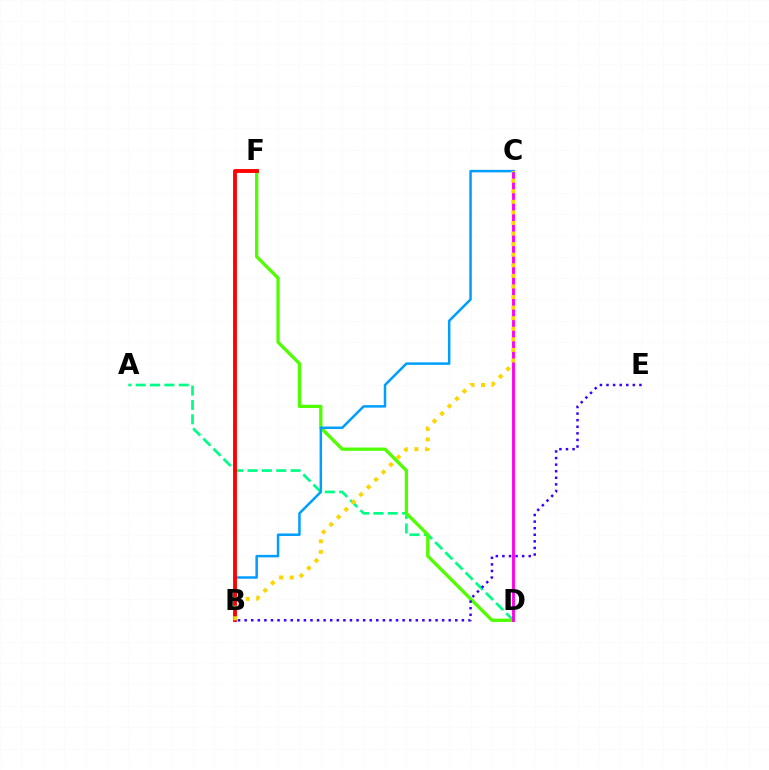{('A', 'D'): [{'color': '#00ff86', 'line_style': 'dashed', 'thickness': 1.95}], ('D', 'F'): [{'color': '#4fff00', 'line_style': 'solid', 'thickness': 2.37}], ('C', 'D'): [{'color': '#ff00ed', 'line_style': 'solid', 'thickness': 2.06}], ('B', 'C'): [{'color': '#009eff', 'line_style': 'solid', 'thickness': 1.8}, {'color': '#ffd500', 'line_style': 'dotted', 'thickness': 2.87}], ('B', 'F'): [{'color': '#ff0000', 'line_style': 'solid', 'thickness': 2.77}], ('B', 'E'): [{'color': '#3700ff', 'line_style': 'dotted', 'thickness': 1.79}]}